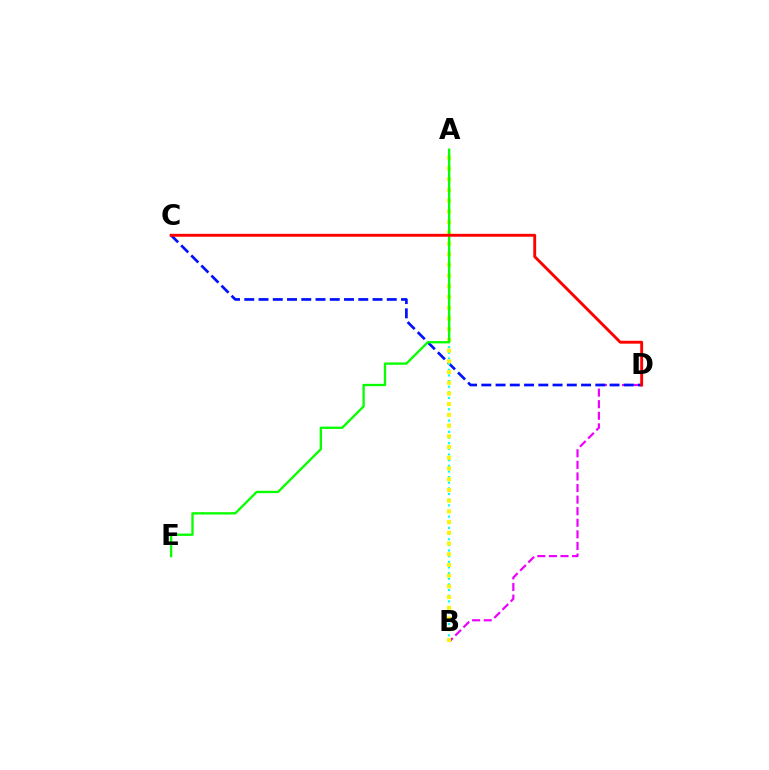{('B', 'D'): [{'color': '#ee00ff', 'line_style': 'dashed', 'thickness': 1.57}], ('C', 'D'): [{'color': '#0010ff', 'line_style': 'dashed', 'thickness': 1.94}, {'color': '#ff0000', 'line_style': 'solid', 'thickness': 2.08}], ('A', 'B'): [{'color': '#00fff6', 'line_style': 'dotted', 'thickness': 1.54}, {'color': '#fcf500', 'line_style': 'dotted', 'thickness': 2.91}], ('A', 'E'): [{'color': '#08ff00', 'line_style': 'solid', 'thickness': 1.68}]}